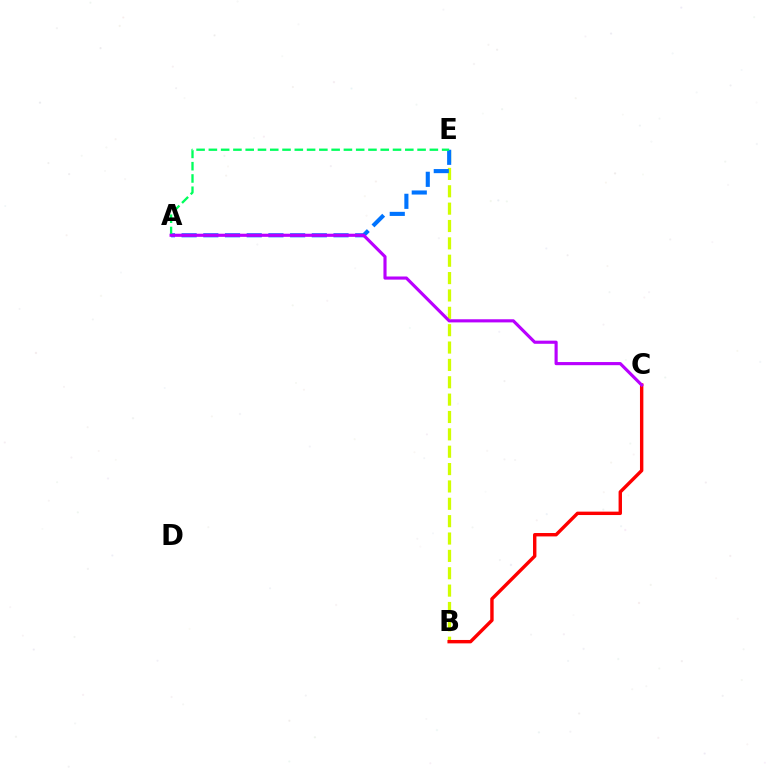{('B', 'E'): [{'color': '#d1ff00', 'line_style': 'dashed', 'thickness': 2.36}], ('A', 'E'): [{'color': '#0074ff', 'line_style': 'dashed', 'thickness': 2.95}, {'color': '#00ff5c', 'line_style': 'dashed', 'thickness': 1.67}], ('B', 'C'): [{'color': '#ff0000', 'line_style': 'solid', 'thickness': 2.45}], ('A', 'C'): [{'color': '#b900ff', 'line_style': 'solid', 'thickness': 2.26}]}